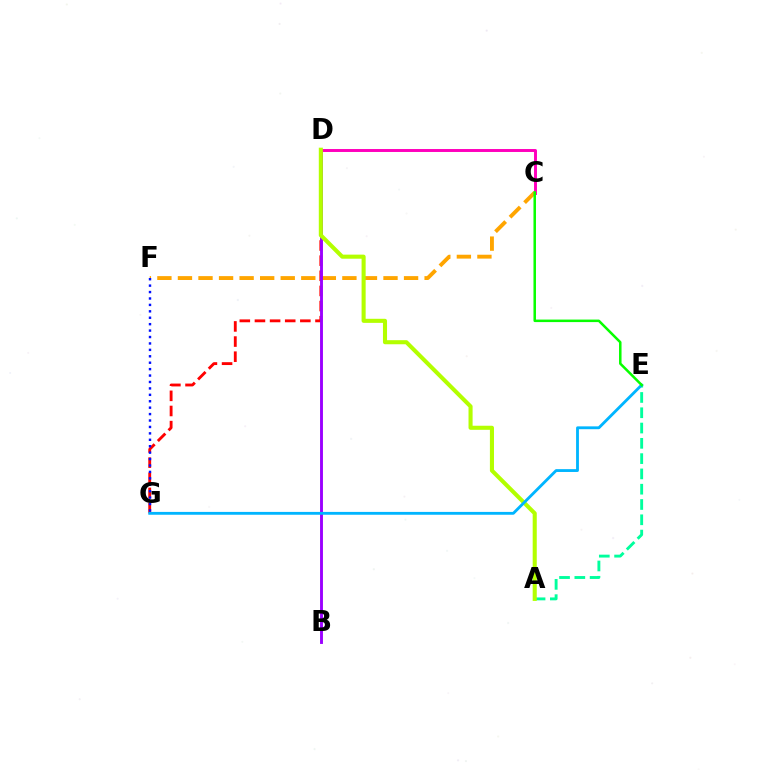{('C', 'F'): [{'color': '#ffa500', 'line_style': 'dashed', 'thickness': 2.79}], ('D', 'G'): [{'color': '#ff0000', 'line_style': 'dashed', 'thickness': 2.06}], ('B', 'D'): [{'color': '#9b00ff', 'line_style': 'solid', 'thickness': 2.08}], ('F', 'G'): [{'color': '#0010ff', 'line_style': 'dotted', 'thickness': 1.75}], ('C', 'D'): [{'color': '#ff00bd', 'line_style': 'solid', 'thickness': 2.12}], ('A', 'E'): [{'color': '#00ff9d', 'line_style': 'dashed', 'thickness': 2.08}], ('A', 'D'): [{'color': '#b3ff00', 'line_style': 'solid', 'thickness': 2.94}], ('E', 'G'): [{'color': '#00b5ff', 'line_style': 'solid', 'thickness': 2.04}], ('C', 'E'): [{'color': '#08ff00', 'line_style': 'solid', 'thickness': 1.81}]}